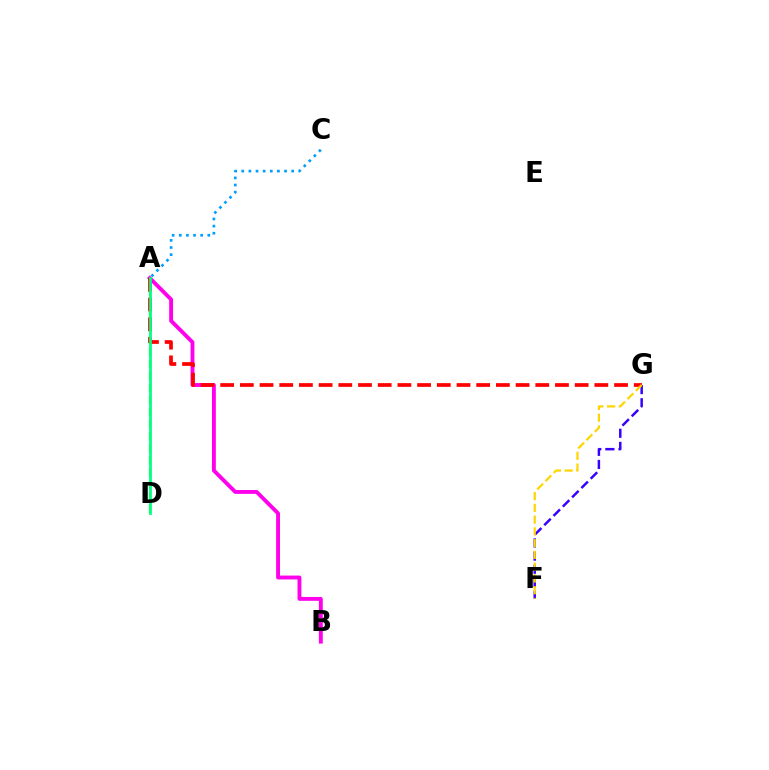{('A', 'D'): [{'color': '#4fff00', 'line_style': 'dashed', 'thickness': 1.64}, {'color': '#00ff86', 'line_style': 'solid', 'thickness': 1.98}], ('F', 'G'): [{'color': '#3700ff', 'line_style': 'dashed', 'thickness': 1.78}, {'color': '#ffd500', 'line_style': 'dashed', 'thickness': 1.6}], ('A', 'B'): [{'color': '#ff00ed', 'line_style': 'solid', 'thickness': 2.78}], ('A', 'G'): [{'color': '#ff0000', 'line_style': 'dashed', 'thickness': 2.68}], ('A', 'C'): [{'color': '#009eff', 'line_style': 'dotted', 'thickness': 1.94}]}